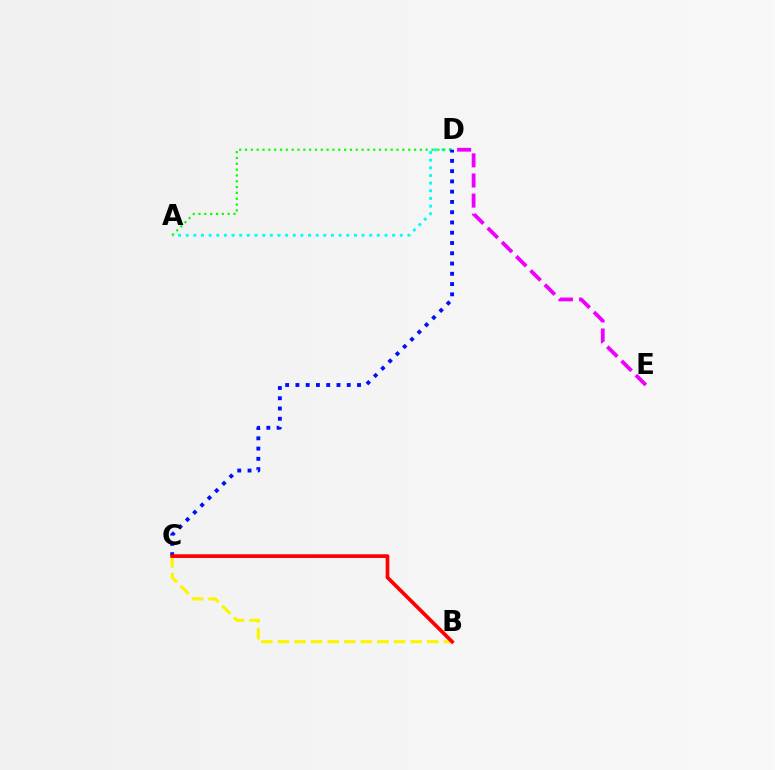{('D', 'E'): [{'color': '#ee00ff', 'line_style': 'dashed', 'thickness': 2.73}], ('B', 'C'): [{'color': '#fcf500', 'line_style': 'dashed', 'thickness': 2.25}, {'color': '#ff0000', 'line_style': 'solid', 'thickness': 2.67}], ('A', 'D'): [{'color': '#00fff6', 'line_style': 'dotted', 'thickness': 2.08}, {'color': '#08ff00', 'line_style': 'dotted', 'thickness': 1.58}], ('C', 'D'): [{'color': '#0010ff', 'line_style': 'dotted', 'thickness': 2.79}]}